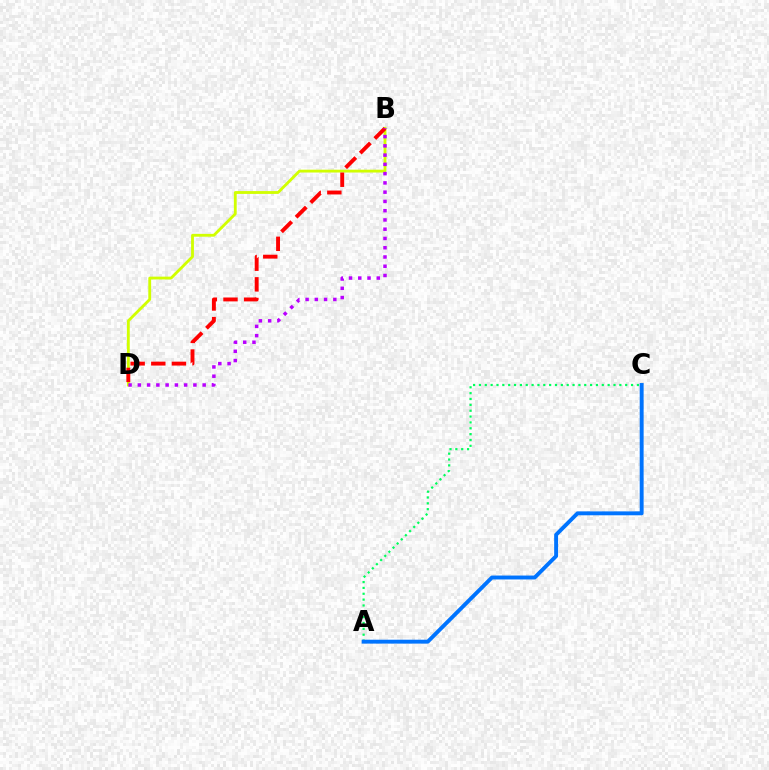{('A', 'C'): [{'color': '#00ff5c', 'line_style': 'dotted', 'thickness': 1.59}, {'color': '#0074ff', 'line_style': 'solid', 'thickness': 2.81}], ('B', 'D'): [{'color': '#d1ff00', 'line_style': 'solid', 'thickness': 2.04}, {'color': '#ff0000', 'line_style': 'dashed', 'thickness': 2.8}, {'color': '#b900ff', 'line_style': 'dotted', 'thickness': 2.52}]}